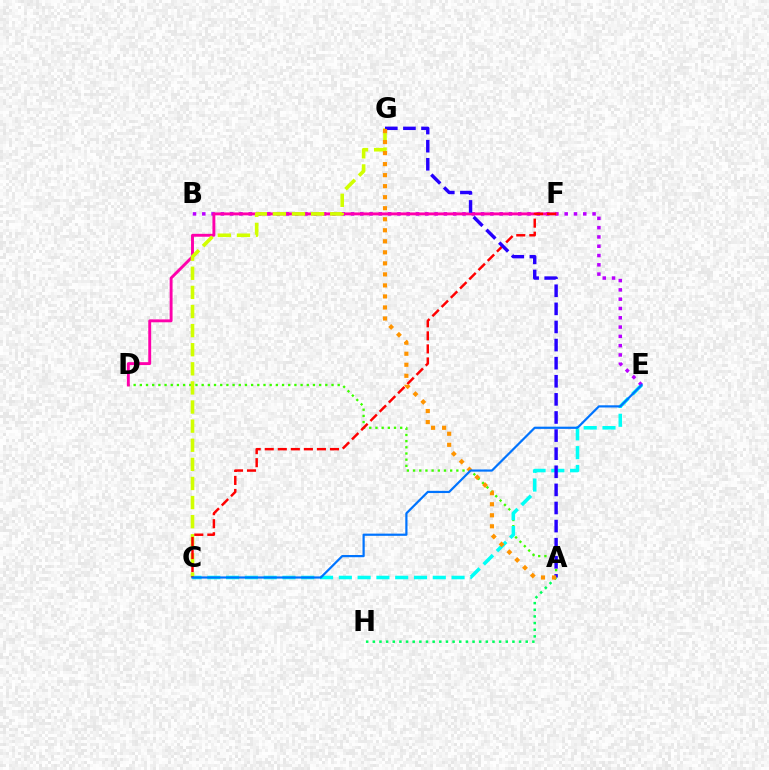{('A', 'D'): [{'color': '#3dff00', 'line_style': 'dotted', 'thickness': 1.68}], ('C', 'E'): [{'color': '#00fff6', 'line_style': 'dashed', 'thickness': 2.55}, {'color': '#0074ff', 'line_style': 'solid', 'thickness': 1.59}], ('B', 'E'): [{'color': '#b900ff', 'line_style': 'dotted', 'thickness': 2.52}], ('D', 'F'): [{'color': '#ff00ac', 'line_style': 'solid', 'thickness': 2.09}], ('C', 'G'): [{'color': '#d1ff00', 'line_style': 'dashed', 'thickness': 2.6}], ('C', 'F'): [{'color': '#ff0000', 'line_style': 'dashed', 'thickness': 1.77}], ('A', 'H'): [{'color': '#00ff5c', 'line_style': 'dotted', 'thickness': 1.81}], ('A', 'G'): [{'color': '#2500ff', 'line_style': 'dashed', 'thickness': 2.46}, {'color': '#ff9400', 'line_style': 'dotted', 'thickness': 3.0}]}